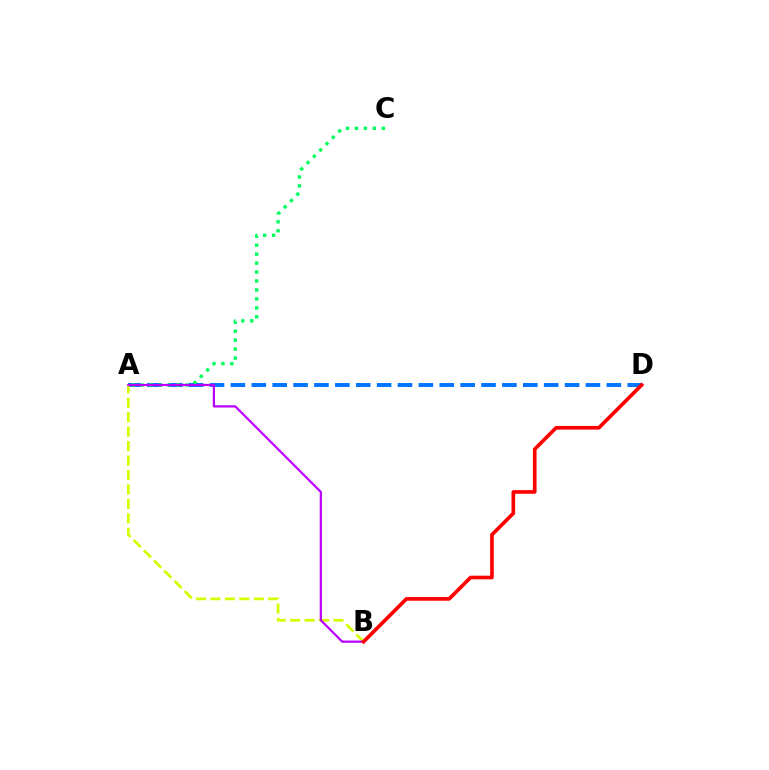{('A', 'D'): [{'color': '#0074ff', 'line_style': 'dashed', 'thickness': 2.84}], ('A', 'B'): [{'color': '#d1ff00', 'line_style': 'dashed', 'thickness': 1.96}, {'color': '#b900ff', 'line_style': 'solid', 'thickness': 1.6}], ('A', 'C'): [{'color': '#00ff5c', 'line_style': 'dotted', 'thickness': 2.43}], ('B', 'D'): [{'color': '#ff0000', 'line_style': 'solid', 'thickness': 2.63}]}